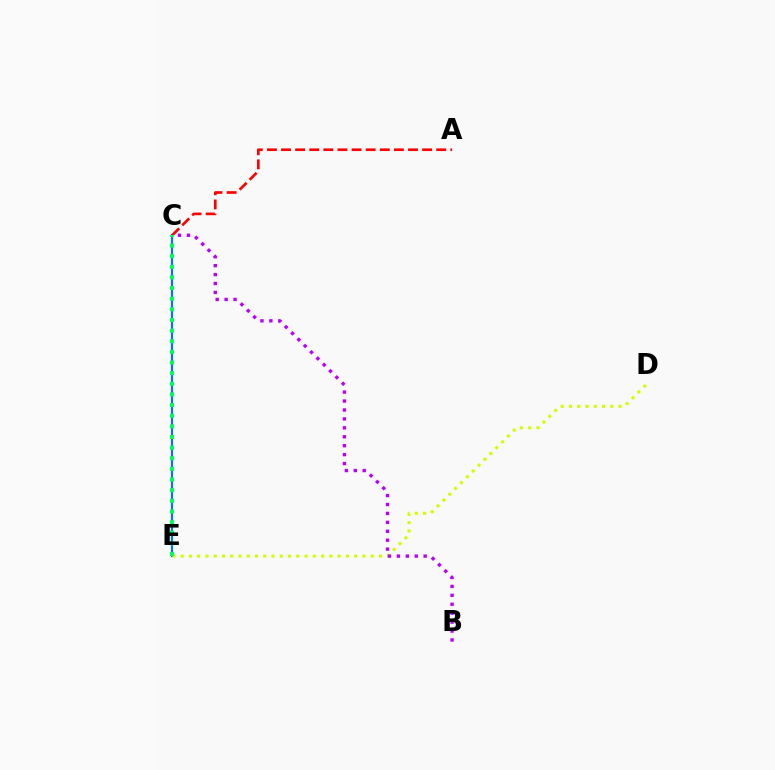{('C', 'E'): [{'color': '#0074ff', 'line_style': 'solid', 'thickness': 1.57}, {'color': '#00ff5c', 'line_style': 'dotted', 'thickness': 2.89}], ('A', 'C'): [{'color': '#ff0000', 'line_style': 'dashed', 'thickness': 1.92}], ('D', 'E'): [{'color': '#d1ff00', 'line_style': 'dotted', 'thickness': 2.24}], ('B', 'C'): [{'color': '#b900ff', 'line_style': 'dotted', 'thickness': 2.43}]}